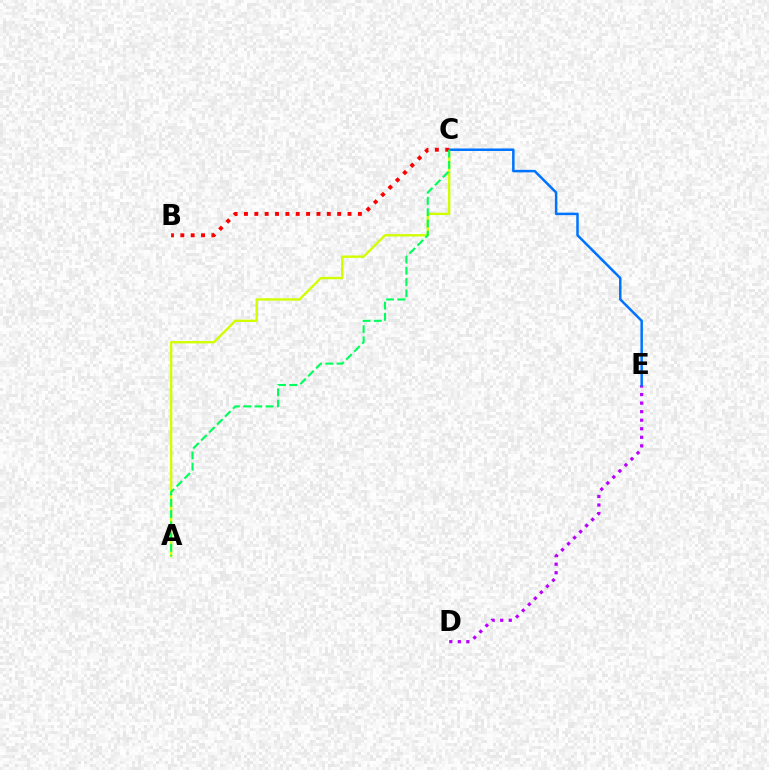{('A', 'C'): [{'color': '#d1ff00', 'line_style': 'solid', 'thickness': 1.7}, {'color': '#00ff5c', 'line_style': 'dashed', 'thickness': 1.53}], ('D', 'E'): [{'color': '#b900ff', 'line_style': 'dotted', 'thickness': 2.32}], ('C', 'E'): [{'color': '#0074ff', 'line_style': 'solid', 'thickness': 1.8}], ('B', 'C'): [{'color': '#ff0000', 'line_style': 'dotted', 'thickness': 2.81}]}